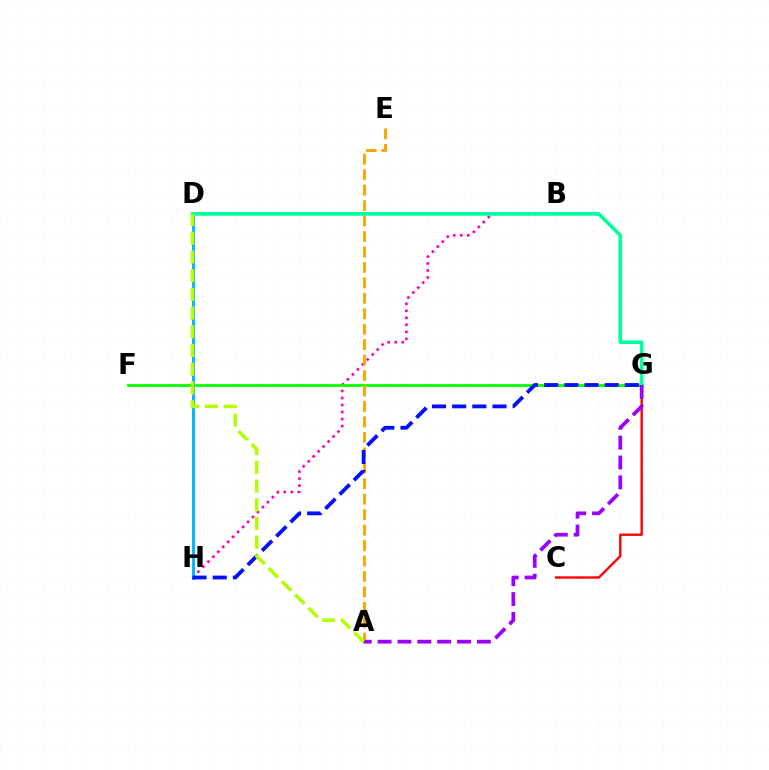{('B', 'H'): [{'color': '#ff00bd', 'line_style': 'dotted', 'thickness': 1.91}], ('F', 'G'): [{'color': '#08ff00', 'line_style': 'solid', 'thickness': 2.01}], ('A', 'E'): [{'color': '#ffa500', 'line_style': 'dashed', 'thickness': 2.1}], ('C', 'G'): [{'color': '#ff0000', 'line_style': 'solid', 'thickness': 1.71}], ('D', 'H'): [{'color': '#00b5ff', 'line_style': 'solid', 'thickness': 2.09}], ('D', 'G'): [{'color': '#00ff9d', 'line_style': 'solid', 'thickness': 2.6}], ('G', 'H'): [{'color': '#0010ff', 'line_style': 'dashed', 'thickness': 2.74}], ('A', 'G'): [{'color': '#9b00ff', 'line_style': 'dashed', 'thickness': 2.7}], ('A', 'D'): [{'color': '#b3ff00', 'line_style': 'dashed', 'thickness': 2.54}]}